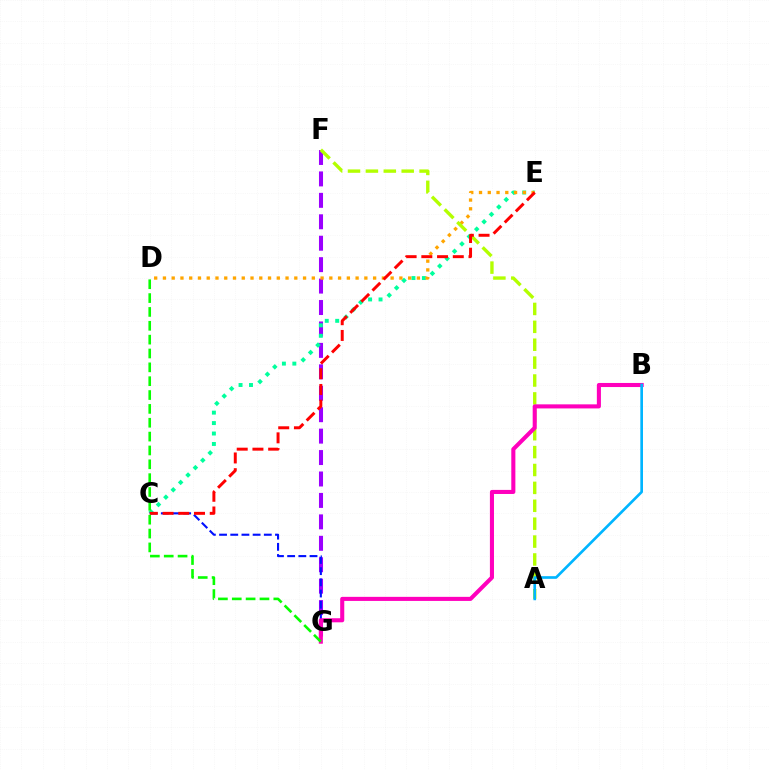{('F', 'G'): [{'color': '#9b00ff', 'line_style': 'dashed', 'thickness': 2.91}], ('C', 'E'): [{'color': '#00ff9d', 'line_style': 'dotted', 'thickness': 2.84}, {'color': '#ff0000', 'line_style': 'dashed', 'thickness': 2.14}], ('D', 'E'): [{'color': '#ffa500', 'line_style': 'dotted', 'thickness': 2.38}], ('A', 'F'): [{'color': '#b3ff00', 'line_style': 'dashed', 'thickness': 2.43}], ('C', 'G'): [{'color': '#0010ff', 'line_style': 'dashed', 'thickness': 1.52}], ('B', 'G'): [{'color': '#ff00bd', 'line_style': 'solid', 'thickness': 2.93}], ('A', 'B'): [{'color': '#00b5ff', 'line_style': 'solid', 'thickness': 1.92}], ('D', 'G'): [{'color': '#08ff00', 'line_style': 'dashed', 'thickness': 1.88}]}